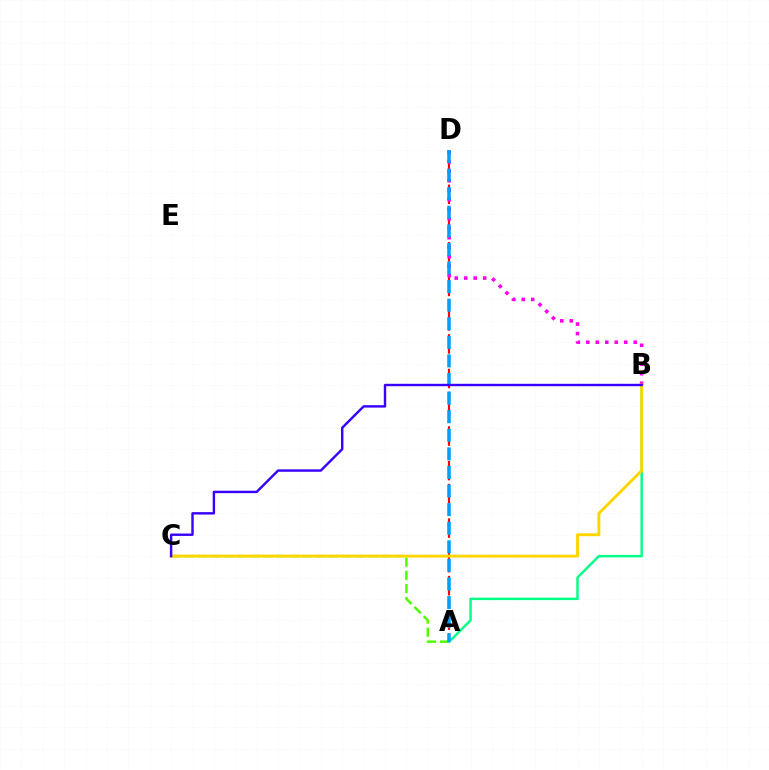{('A', 'D'): [{'color': '#ff0000', 'line_style': 'dashed', 'thickness': 1.56}, {'color': '#009eff', 'line_style': 'dashed', 'thickness': 2.52}], ('A', 'C'): [{'color': '#4fff00', 'line_style': 'dashed', 'thickness': 1.79}], ('A', 'B'): [{'color': '#00ff86', 'line_style': 'solid', 'thickness': 1.75}], ('B', 'D'): [{'color': '#ff00ed', 'line_style': 'dotted', 'thickness': 2.58}], ('B', 'C'): [{'color': '#ffd500', 'line_style': 'solid', 'thickness': 2.08}, {'color': '#3700ff', 'line_style': 'solid', 'thickness': 1.73}]}